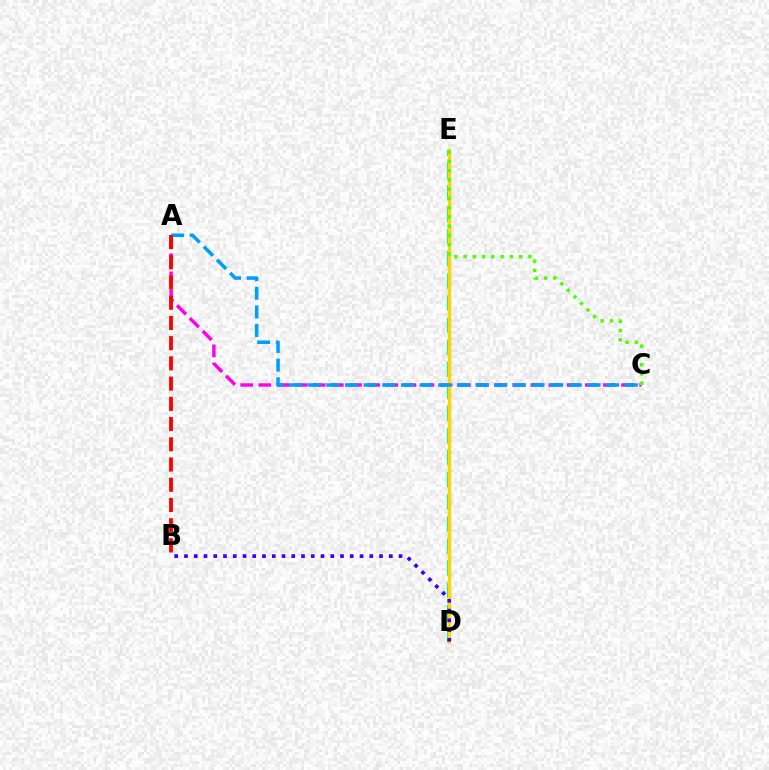{('A', 'C'): [{'color': '#ff00ed', 'line_style': 'dashed', 'thickness': 2.46}, {'color': '#009eff', 'line_style': 'dashed', 'thickness': 2.53}], ('D', 'E'): [{'color': '#00ff86', 'line_style': 'dashed', 'thickness': 3.0}, {'color': '#ffd500', 'line_style': 'solid', 'thickness': 2.39}], ('C', 'E'): [{'color': '#4fff00', 'line_style': 'dotted', 'thickness': 2.52}], ('B', 'D'): [{'color': '#3700ff', 'line_style': 'dotted', 'thickness': 2.65}], ('A', 'B'): [{'color': '#ff0000', 'line_style': 'dashed', 'thickness': 2.75}]}